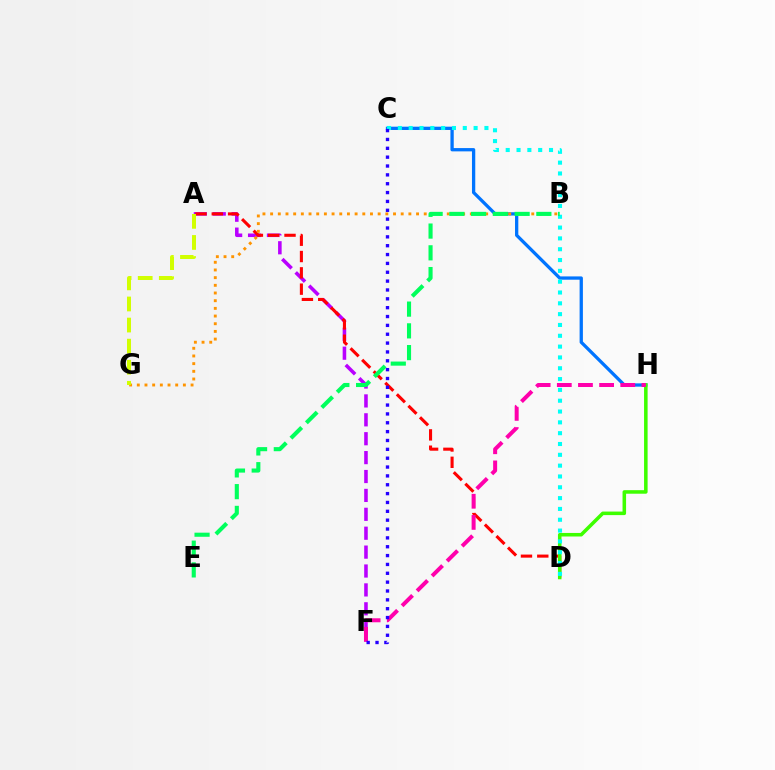{('A', 'F'): [{'color': '#b900ff', 'line_style': 'dashed', 'thickness': 2.57}], ('C', 'H'): [{'color': '#0074ff', 'line_style': 'solid', 'thickness': 2.37}], ('A', 'D'): [{'color': '#ff0000', 'line_style': 'dashed', 'thickness': 2.22}], ('B', 'G'): [{'color': '#ff9400', 'line_style': 'dotted', 'thickness': 2.09}], ('D', 'H'): [{'color': '#3dff00', 'line_style': 'solid', 'thickness': 2.55}], ('A', 'G'): [{'color': '#d1ff00', 'line_style': 'dashed', 'thickness': 2.86}], ('F', 'H'): [{'color': '#ff00ac', 'line_style': 'dashed', 'thickness': 2.87}], ('C', 'D'): [{'color': '#00fff6', 'line_style': 'dotted', 'thickness': 2.94}], ('B', 'E'): [{'color': '#00ff5c', 'line_style': 'dashed', 'thickness': 2.95}], ('C', 'F'): [{'color': '#2500ff', 'line_style': 'dotted', 'thickness': 2.41}]}